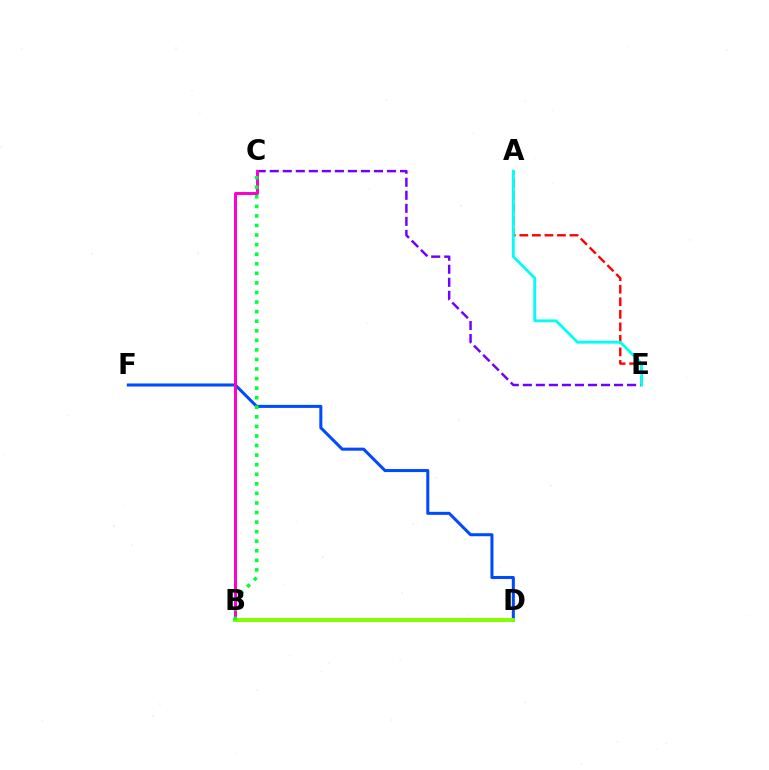{('B', 'D'): [{'color': '#ffbd00', 'line_style': 'solid', 'thickness': 2.83}, {'color': '#84ff00', 'line_style': 'solid', 'thickness': 2.76}], ('A', 'E'): [{'color': '#ff0000', 'line_style': 'dashed', 'thickness': 1.7}, {'color': '#00fff6', 'line_style': 'solid', 'thickness': 2.05}], ('D', 'F'): [{'color': '#004bff', 'line_style': 'solid', 'thickness': 2.19}], ('C', 'E'): [{'color': '#7200ff', 'line_style': 'dashed', 'thickness': 1.77}], ('B', 'C'): [{'color': '#ff00cf', 'line_style': 'solid', 'thickness': 2.16}, {'color': '#00ff39', 'line_style': 'dotted', 'thickness': 2.6}]}